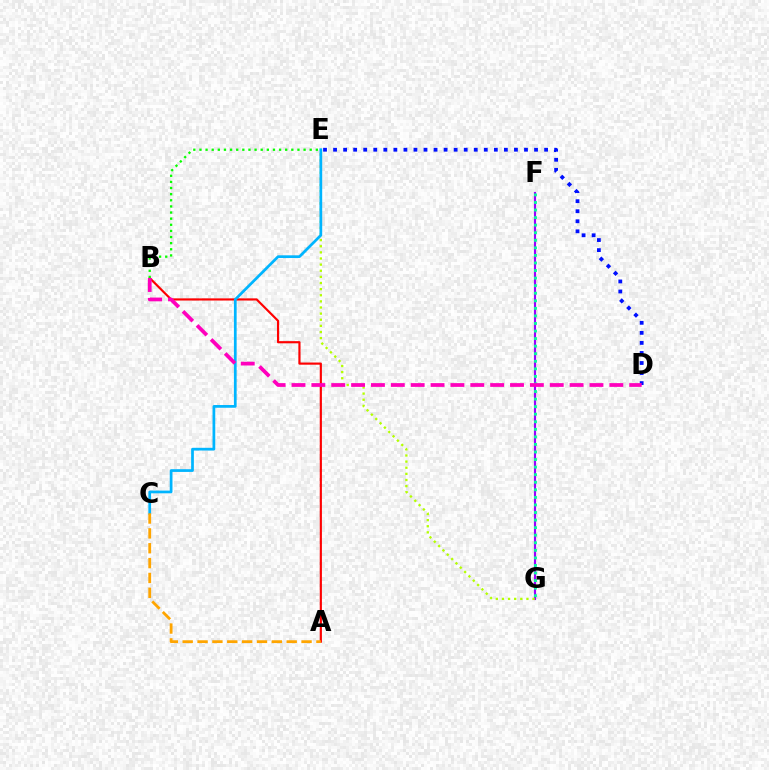{('F', 'G'): [{'color': '#9b00ff', 'line_style': 'solid', 'thickness': 1.54}, {'color': '#00ff9d', 'line_style': 'dotted', 'thickness': 2.05}], ('D', 'E'): [{'color': '#0010ff', 'line_style': 'dotted', 'thickness': 2.73}], ('A', 'B'): [{'color': '#ff0000', 'line_style': 'solid', 'thickness': 1.56}], ('B', 'E'): [{'color': '#08ff00', 'line_style': 'dotted', 'thickness': 1.66}], ('E', 'G'): [{'color': '#b3ff00', 'line_style': 'dotted', 'thickness': 1.66}], ('C', 'E'): [{'color': '#00b5ff', 'line_style': 'solid', 'thickness': 1.96}], ('A', 'C'): [{'color': '#ffa500', 'line_style': 'dashed', 'thickness': 2.02}], ('B', 'D'): [{'color': '#ff00bd', 'line_style': 'dashed', 'thickness': 2.7}]}